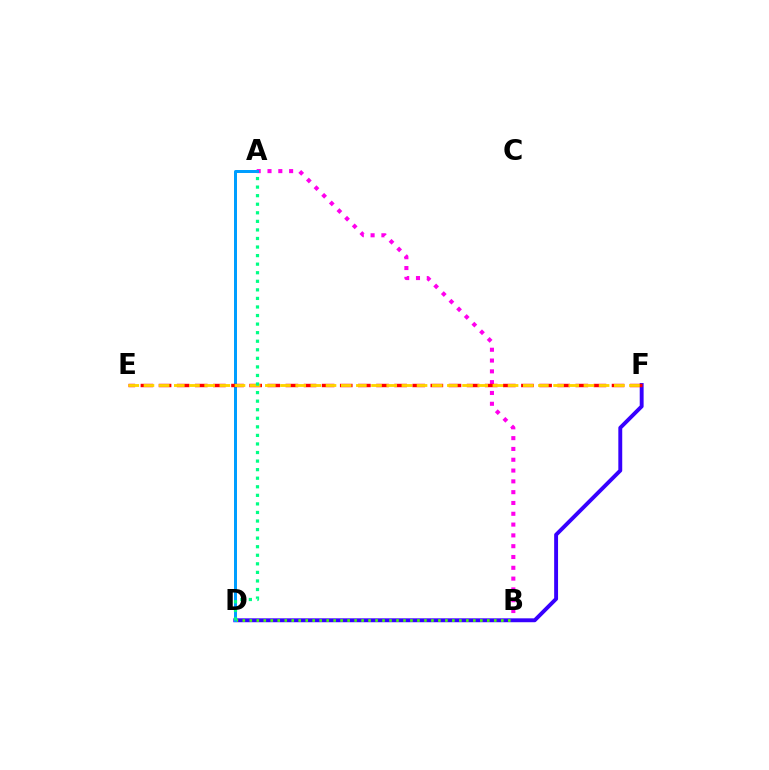{('A', 'B'): [{'color': '#ff00ed', 'line_style': 'dotted', 'thickness': 2.94}], ('D', 'F'): [{'color': '#3700ff', 'line_style': 'solid', 'thickness': 2.81}], ('B', 'D'): [{'color': '#4fff00', 'line_style': 'dotted', 'thickness': 1.9}], ('A', 'D'): [{'color': '#009eff', 'line_style': 'solid', 'thickness': 2.15}, {'color': '#00ff86', 'line_style': 'dotted', 'thickness': 2.33}], ('E', 'F'): [{'color': '#ff0000', 'line_style': 'dashed', 'thickness': 2.46}, {'color': '#ffd500', 'line_style': 'dashed', 'thickness': 2.06}]}